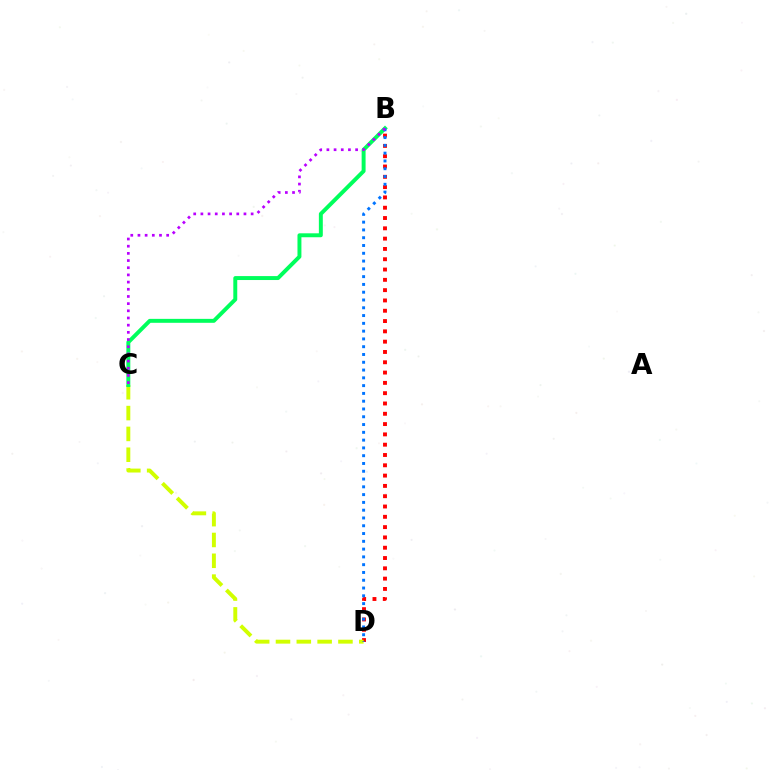{('B', 'D'): [{'color': '#ff0000', 'line_style': 'dotted', 'thickness': 2.8}, {'color': '#0074ff', 'line_style': 'dotted', 'thickness': 2.12}], ('C', 'D'): [{'color': '#d1ff00', 'line_style': 'dashed', 'thickness': 2.83}], ('B', 'C'): [{'color': '#00ff5c', 'line_style': 'solid', 'thickness': 2.84}, {'color': '#b900ff', 'line_style': 'dotted', 'thickness': 1.95}]}